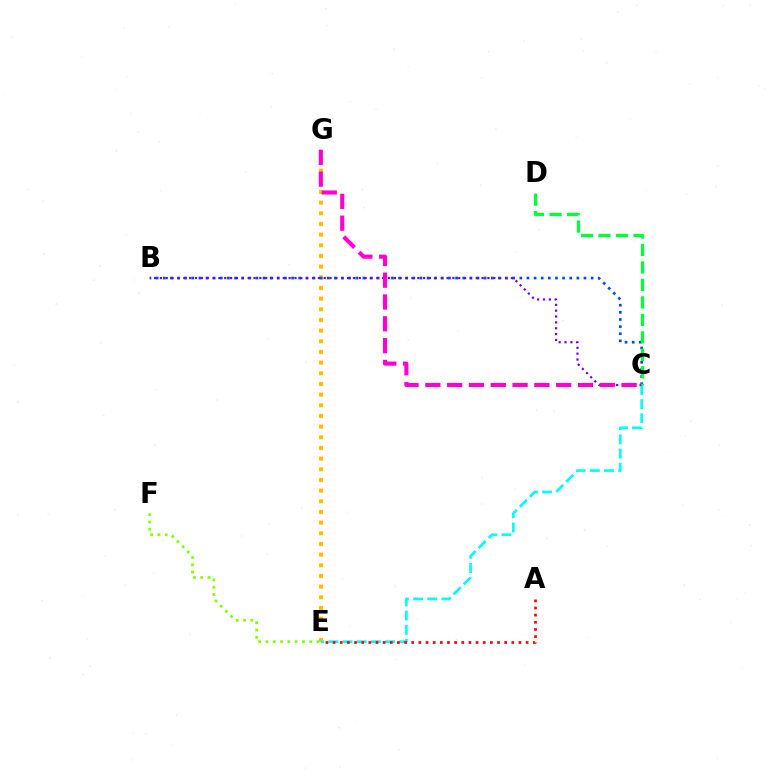{('E', 'G'): [{'color': '#ffbd00', 'line_style': 'dotted', 'thickness': 2.9}], ('C', 'E'): [{'color': '#00fff6', 'line_style': 'dashed', 'thickness': 1.92}], ('E', 'F'): [{'color': '#84ff00', 'line_style': 'dotted', 'thickness': 1.98}], ('B', 'C'): [{'color': '#004bff', 'line_style': 'dotted', 'thickness': 1.94}, {'color': '#7200ff', 'line_style': 'dotted', 'thickness': 1.59}], ('C', 'D'): [{'color': '#00ff39', 'line_style': 'dashed', 'thickness': 2.38}], ('C', 'G'): [{'color': '#ff00cf', 'line_style': 'dashed', 'thickness': 2.96}], ('A', 'E'): [{'color': '#ff0000', 'line_style': 'dotted', 'thickness': 1.94}]}